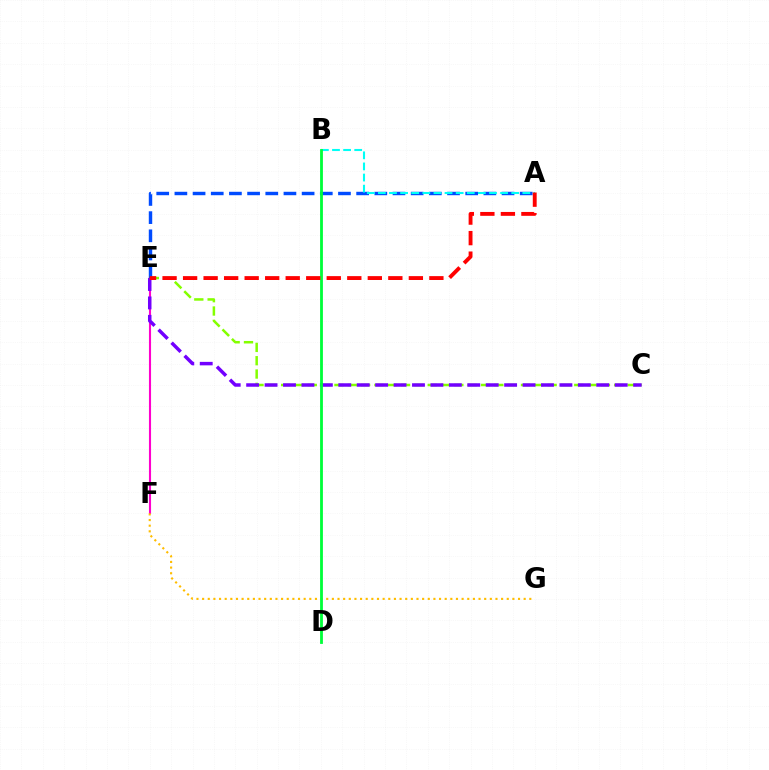{('E', 'F'): [{'color': '#ff00cf', 'line_style': 'solid', 'thickness': 1.51}], ('C', 'E'): [{'color': '#84ff00', 'line_style': 'dashed', 'thickness': 1.81}, {'color': '#7200ff', 'line_style': 'dashed', 'thickness': 2.5}], ('F', 'G'): [{'color': '#ffbd00', 'line_style': 'dotted', 'thickness': 1.53}], ('A', 'E'): [{'color': '#004bff', 'line_style': 'dashed', 'thickness': 2.47}, {'color': '#ff0000', 'line_style': 'dashed', 'thickness': 2.79}], ('A', 'B'): [{'color': '#00fff6', 'line_style': 'dashed', 'thickness': 1.51}], ('B', 'D'): [{'color': '#00ff39', 'line_style': 'solid', 'thickness': 2.02}]}